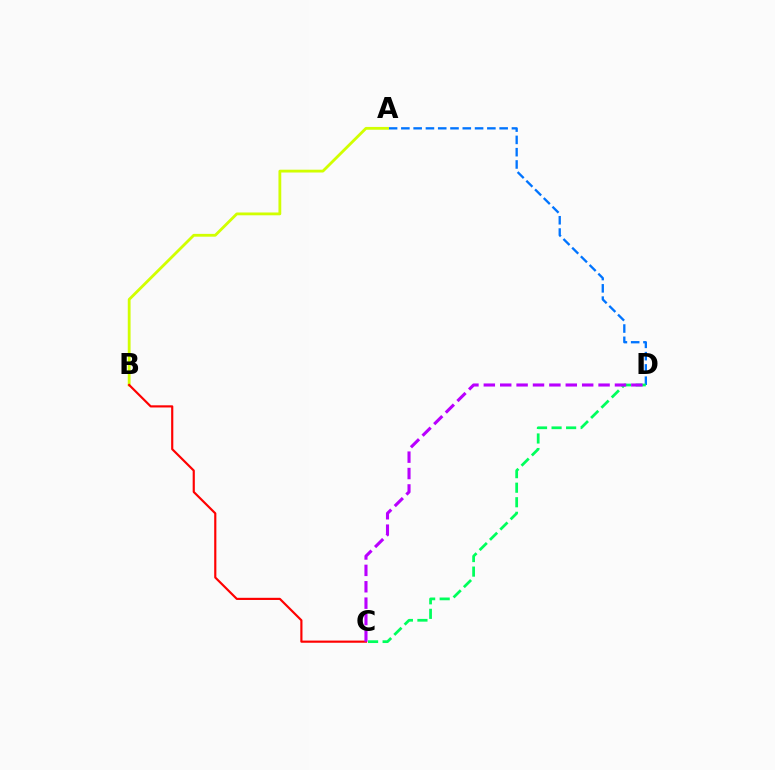{('A', 'D'): [{'color': '#0074ff', 'line_style': 'dashed', 'thickness': 1.67}], ('A', 'B'): [{'color': '#d1ff00', 'line_style': 'solid', 'thickness': 2.02}], ('B', 'C'): [{'color': '#ff0000', 'line_style': 'solid', 'thickness': 1.56}], ('C', 'D'): [{'color': '#00ff5c', 'line_style': 'dashed', 'thickness': 1.98}, {'color': '#b900ff', 'line_style': 'dashed', 'thickness': 2.23}]}